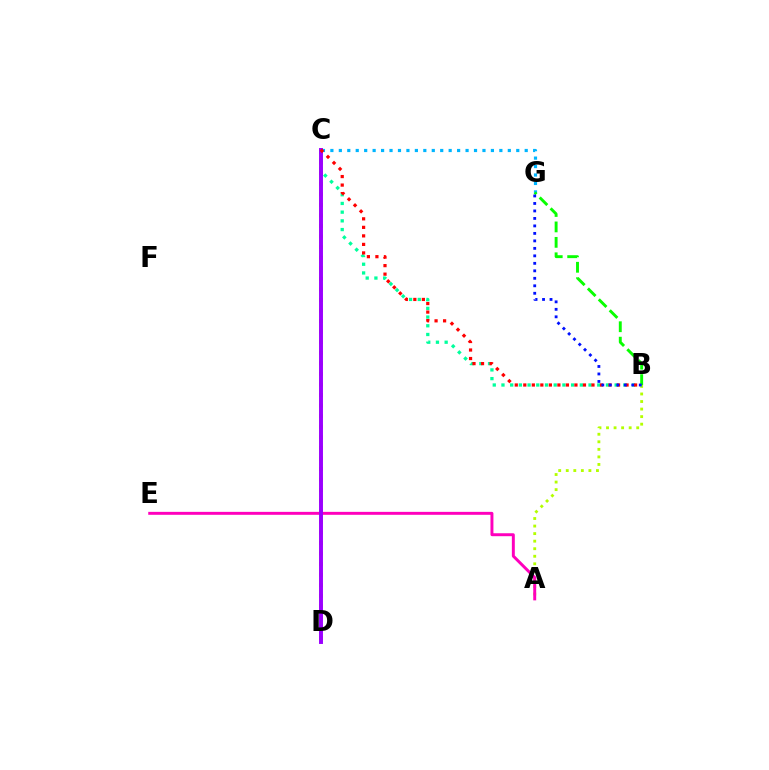{('A', 'B'): [{'color': '#b3ff00', 'line_style': 'dotted', 'thickness': 2.05}], ('C', 'D'): [{'color': '#ffa500', 'line_style': 'dotted', 'thickness': 2.87}, {'color': '#9b00ff', 'line_style': 'solid', 'thickness': 2.83}], ('A', 'E'): [{'color': '#ff00bd', 'line_style': 'solid', 'thickness': 2.12}], ('B', 'C'): [{'color': '#00ff9d', 'line_style': 'dotted', 'thickness': 2.37}, {'color': '#ff0000', 'line_style': 'dotted', 'thickness': 2.32}], ('C', 'G'): [{'color': '#00b5ff', 'line_style': 'dotted', 'thickness': 2.3}], ('B', 'G'): [{'color': '#08ff00', 'line_style': 'dashed', 'thickness': 2.1}, {'color': '#0010ff', 'line_style': 'dotted', 'thickness': 2.03}]}